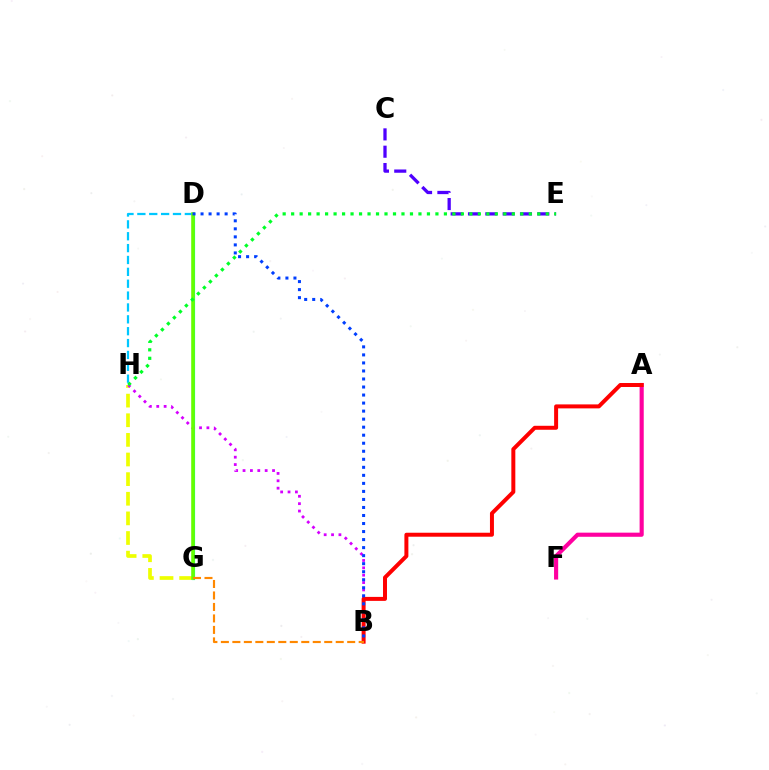{('A', 'F'): [{'color': '#ff00a0', 'line_style': 'solid', 'thickness': 2.97}], ('C', 'E'): [{'color': '#4f00ff', 'line_style': 'dashed', 'thickness': 2.35}], ('D', 'G'): [{'color': '#00ffaf', 'line_style': 'solid', 'thickness': 2.28}, {'color': '#66ff00', 'line_style': 'solid', 'thickness': 2.56}], ('G', 'H'): [{'color': '#eeff00', 'line_style': 'dashed', 'thickness': 2.67}], ('D', 'H'): [{'color': '#00c7ff', 'line_style': 'dashed', 'thickness': 1.61}], ('B', 'H'): [{'color': '#d600ff', 'line_style': 'dotted', 'thickness': 2.0}], ('A', 'B'): [{'color': '#ff0000', 'line_style': 'solid', 'thickness': 2.86}], ('B', 'D'): [{'color': '#003fff', 'line_style': 'dotted', 'thickness': 2.18}], ('B', 'G'): [{'color': '#ff8800', 'line_style': 'dashed', 'thickness': 1.56}], ('E', 'H'): [{'color': '#00ff27', 'line_style': 'dotted', 'thickness': 2.31}]}